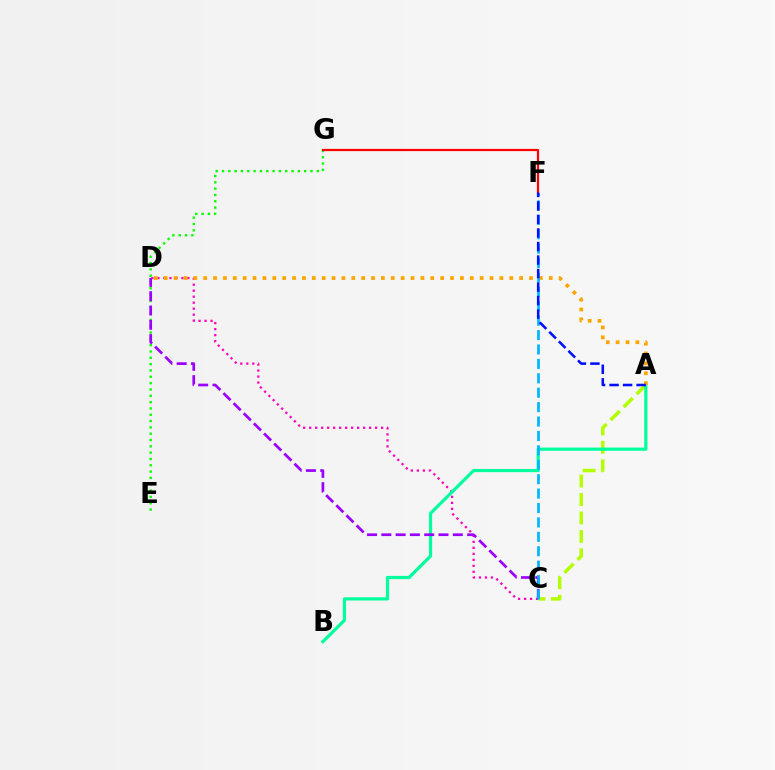{('C', 'D'): [{'color': '#ff00bd', 'line_style': 'dotted', 'thickness': 1.63}, {'color': '#9b00ff', 'line_style': 'dashed', 'thickness': 1.94}], ('A', 'C'): [{'color': '#b3ff00', 'line_style': 'dashed', 'thickness': 2.51}], ('A', 'B'): [{'color': '#00ff9d', 'line_style': 'solid', 'thickness': 2.3}], ('E', 'G'): [{'color': '#08ff00', 'line_style': 'dotted', 'thickness': 1.72}], ('F', 'G'): [{'color': '#ff0000', 'line_style': 'solid', 'thickness': 1.61}], ('A', 'D'): [{'color': '#ffa500', 'line_style': 'dotted', 'thickness': 2.68}], ('C', 'F'): [{'color': '#00b5ff', 'line_style': 'dashed', 'thickness': 1.96}], ('A', 'F'): [{'color': '#0010ff', 'line_style': 'dashed', 'thickness': 1.84}]}